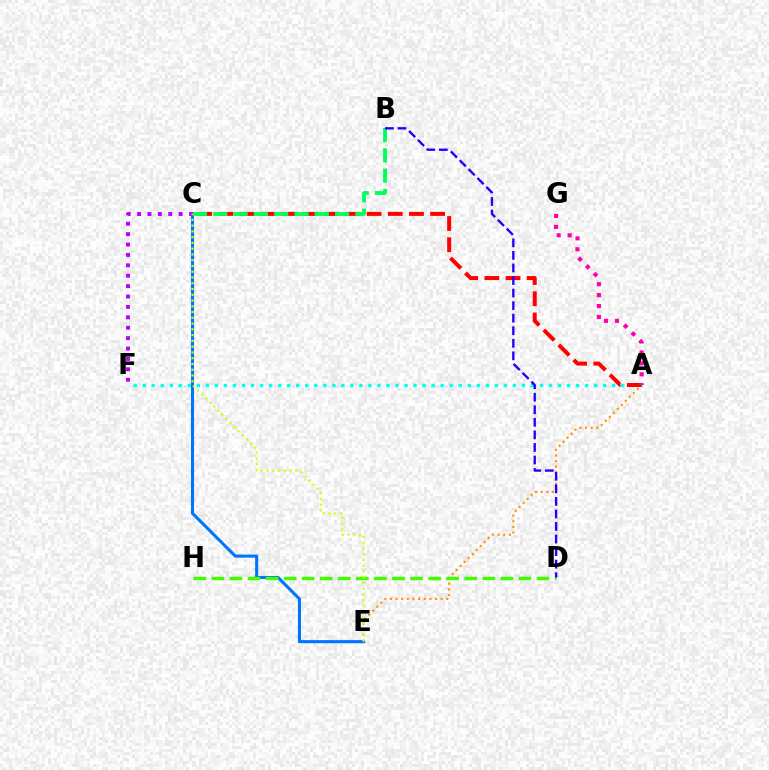{('A', 'E'): [{'color': '#ff9400', 'line_style': 'dotted', 'thickness': 1.53}], ('C', 'E'): [{'color': '#0074ff', 'line_style': 'solid', 'thickness': 2.21}, {'color': '#d1ff00', 'line_style': 'dotted', 'thickness': 1.57}], ('A', 'F'): [{'color': '#00fff6', 'line_style': 'dotted', 'thickness': 2.45}], ('D', 'H'): [{'color': '#3dff00', 'line_style': 'dashed', 'thickness': 2.45}], ('A', 'C'): [{'color': '#ff0000', 'line_style': 'dashed', 'thickness': 2.88}], ('C', 'F'): [{'color': '#b900ff', 'line_style': 'dotted', 'thickness': 2.82}], ('B', 'C'): [{'color': '#00ff5c', 'line_style': 'dashed', 'thickness': 2.76}], ('B', 'D'): [{'color': '#2500ff', 'line_style': 'dashed', 'thickness': 1.71}], ('A', 'G'): [{'color': '#ff00ac', 'line_style': 'dotted', 'thickness': 2.97}]}